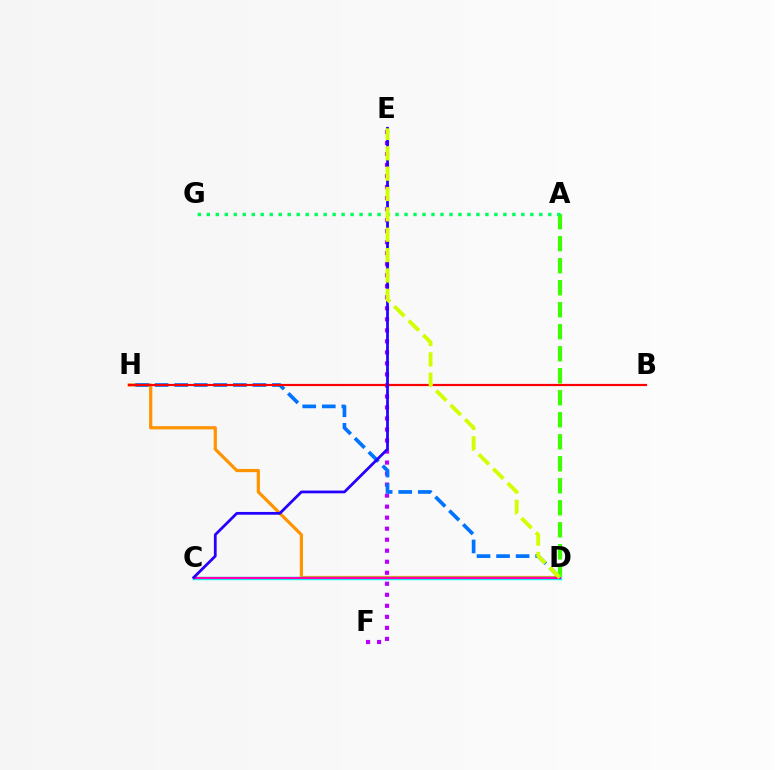{('E', 'F'): [{'color': '#b900ff', 'line_style': 'dotted', 'thickness': 2.99}], ('D', 'H'): [{'color': '#ff9400', 'line_style': 'solid', 'thickness': 2.31}, {'color': '#0074ff', 'line_style': 'dashed', 'thickness': 2.66}], ('A', 'D'): [{'color': '#3dff00', 'line_style': 'dashed', 'thickness': 2.99}], ('C', 'D'): [{'color': '#00fff6', 'line_style': 'solid', 'thickness': 2.46}, {'color': '#ff00ac', 'line_style': 'solid', 'thickness': 1.56}], ('B', 'H'): [{'color': '#ff0000', 'line_style': 'solid', 'thickness': 1.58}], ('C', 'E'): [{'color': '#2500ff', 'line_style': 'solid', 'thickness': 1.99}], ('A', 'G'): [{'color': '#00ff5c', 'line_style': 'dotted', 'thickness': 2.44}], ('D', 'E'): [{'color': '#d1ff00', 'line_style': 'dashed', 'thickness': 2.77}]}